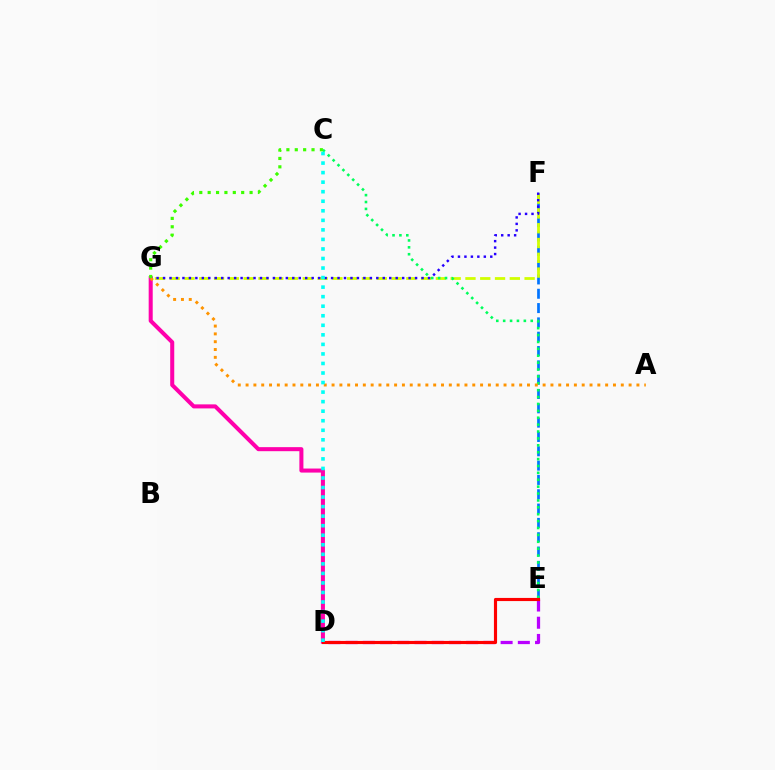{('D', 'G'): [{'color': '#ff00ac', 'line_style': 'solid', 'thickness': 2.91}], ('D', 'E'): [{'color': '#b900ff', 'line_style': 'dashed', 'thickness': 2.34}, {'color': '#ff0000', 'line_style': 'solid', 'thickness': 2.26}], ('E', 'F'): [{'color': '#0074ff', 'line_style': 'dashed', 'thickness': 1.95}], ('F', 'G'): [{'color': '#d1ff00', 'line_style': 'dashed', 'thickness': 2.01}, {'color': '#2500ff', 'line_style': 'dotted', 'thickness': 1.76}], ('C', 'E'): [{'color': '#00ff5c', 'line_style': 'dotted', 'thickness': 1.87}], ('A', 'G'): [{'color': '#ff9400', 'line_style': 'dotted', 'thickness': 2.12}], ('C', 'D'): [{'color': '#00fff6', 'line_style': 'dotted', 'thickness': 2.59}], ('C', 'G'): [{'color': '#3dff00', 'line_style': 'dotted', 'thickness': 2.28}]}